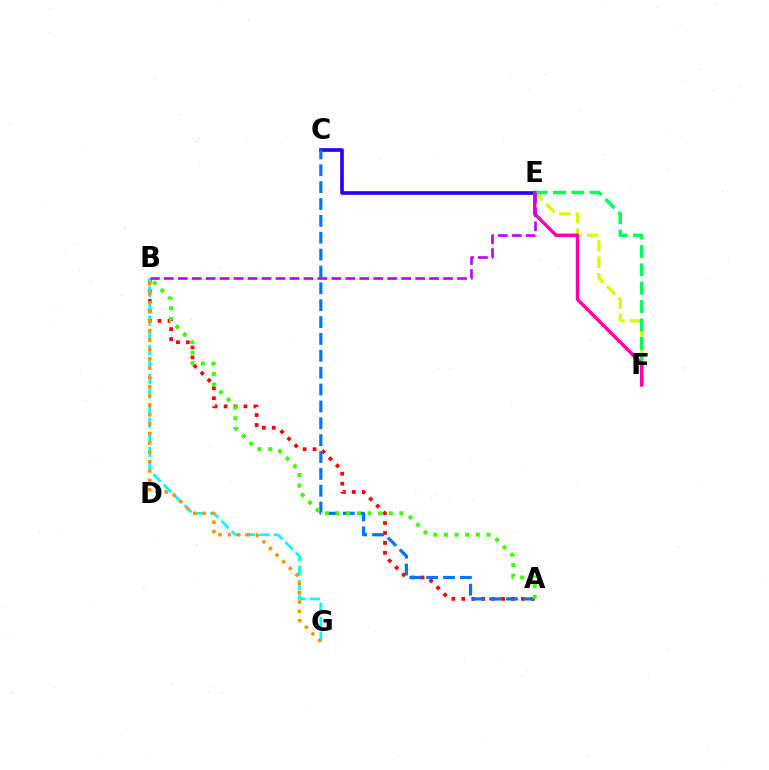{('E', 'F'): [{'color': '#d1ff00', 'line_style': 'dashed', 'thickness': 2.24}, {'color': '#00ff5c', 'line_style': 'dashed', 'thickness': 2.5}, {'color': '#ff00ac', 'line_style': 'solid', 'thickness': 2.46}], ('A', 'B'): [{'color': '#ff0000', 'line_style': 'dotted', 'thickness': 2.7}, {'color': '#3dff00', 'line_style': 'dotted', 'thickness': 2.89}], ('B', 'G'): [{'color': '#00fff6', 'line_style': 'dashed', 'thickness': 1.98}, {'color': '#ff9400', 'line_style': 'dotted', 'thickness': 2.54}], ('C', 'E'): [{'color': '#2500ff', 'line_style': 'solid', 'thickness': 2.62}], ('A', 'C'): [{'color': '#0074ff', 'line_style': 'dashed', 'thickness': 2.29}], ('B', 'E'): [{'color': '#b900ff', 'line_style': 'dashed', 'thickness': 1.9}]}